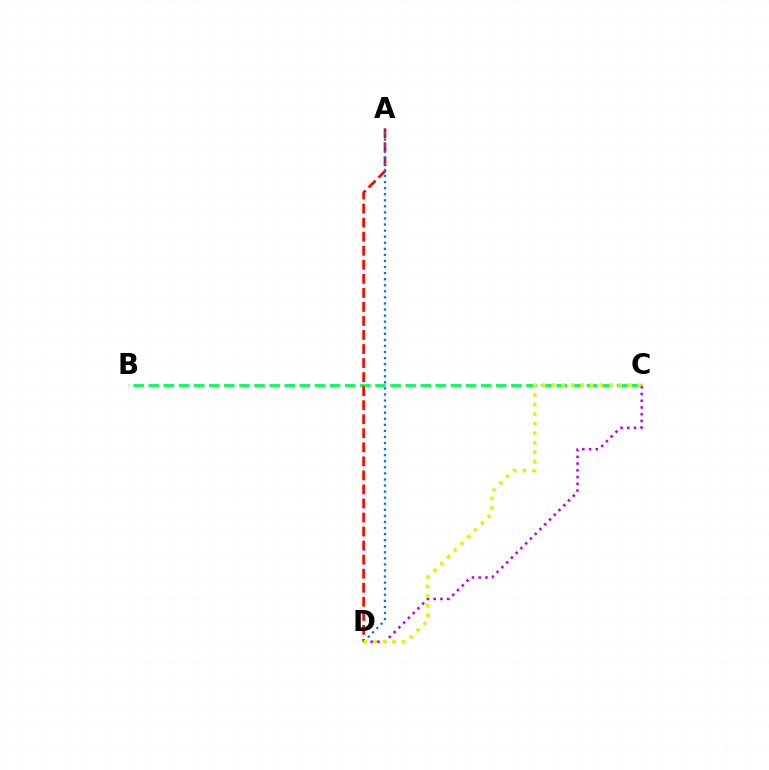{('B', 'C'): [{'color': '#00ff5c', 'line_style': 'dashed', 'thickness': 2.05}], ('C', 'D'): [{'color': '#b900ff', 'line_style': 'dotted', 'thickness': 1.83}, {'color': '#d1ff00', 'line_style': 'dotted', 'thickness': 2.59}], ('A', 'D'): [{'color': '#ff0000', 'line_style': 'dashed', 'thickness': 1.91}, {'color': '#0074ff', 'line_style': 'dotted', 'thickness': 1.65}]}